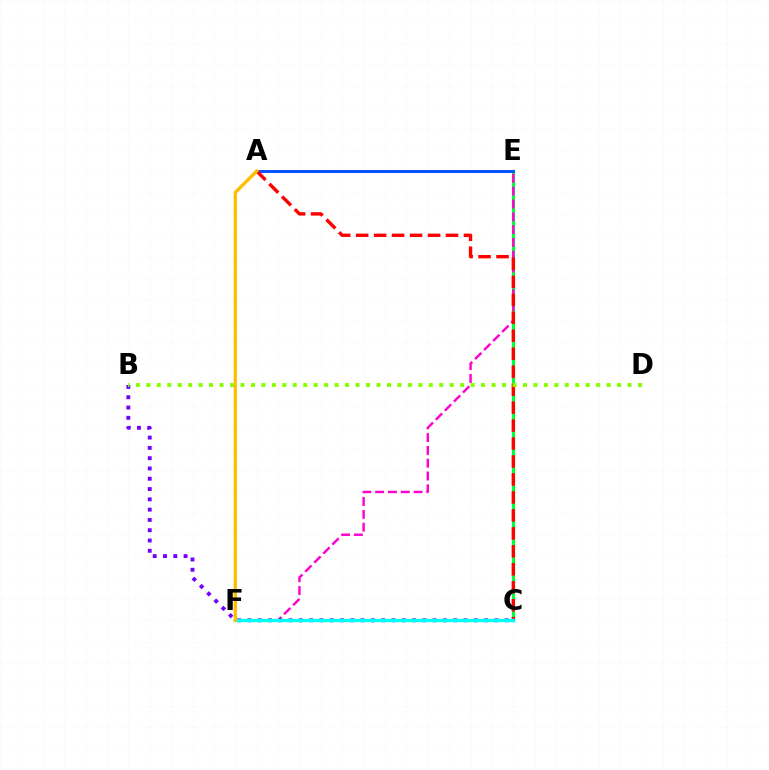{('C', 'E'): [{'color': '#00ff39', 'line_style': 'solid', 'thickness': 2.27}], ('E', 'F'): [{'color': '#ff00cf', 'line_style': 'dashed', 'thickness': 1.74}], ('A', 'E'): [{'color': '#004bff', 'line_style': 'solid', 'thickness': 2.07}], ('B', 'C'): [{'color': '#7200ff', 'line_style': 'dotted', 'thickness': 2.8}], ('A', 'C'): [{'color': '#ff0000', 'line_style': 'dashed', 'thickness': 2.44}], ('C', 'F'): [{'color': '#00fff6', 'line_style': 'solid', 'thickness': 2.42}], ('B', 'D'): [{'color': '#84ff00', 'line_style': 'dotted', 'thickness': 2.84}], ('A', 'F'): [{'color': '#ffbd00', 'line_style': 'solid', 'thickness': 2.38}]}